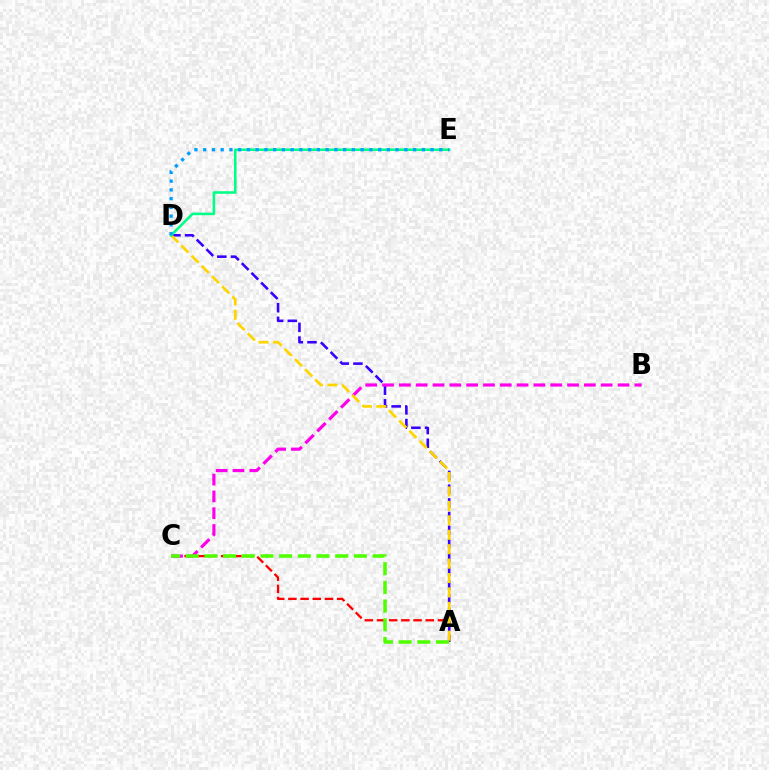{('A', 'C'): [{'color': '#ff0000', 'line_style': 'dashed', 'thickness': 1.66}, {'color': '#4fff00', 'line_style': 'dashed', 'thickness': 2.54}], ('A', 'D'): [{'color': '#3700ff', 'line_style': 'dashed', 'thickness': 1.86}, {'color': '#ffd500', 'line_style': 'dashed', 'thickness': 1.96}], ('B', 'C'): [{'color': '#ff00ed', 'line_style': 'dashed', 'thickness': 2.28}], ('D', 'E'): [{'color': '#00ff86', 'line_style': 'solid', 'thickness': 1.85}, {'color': '#009eff', 'line_style': 'dotted', 'thickness': 2.38}]}